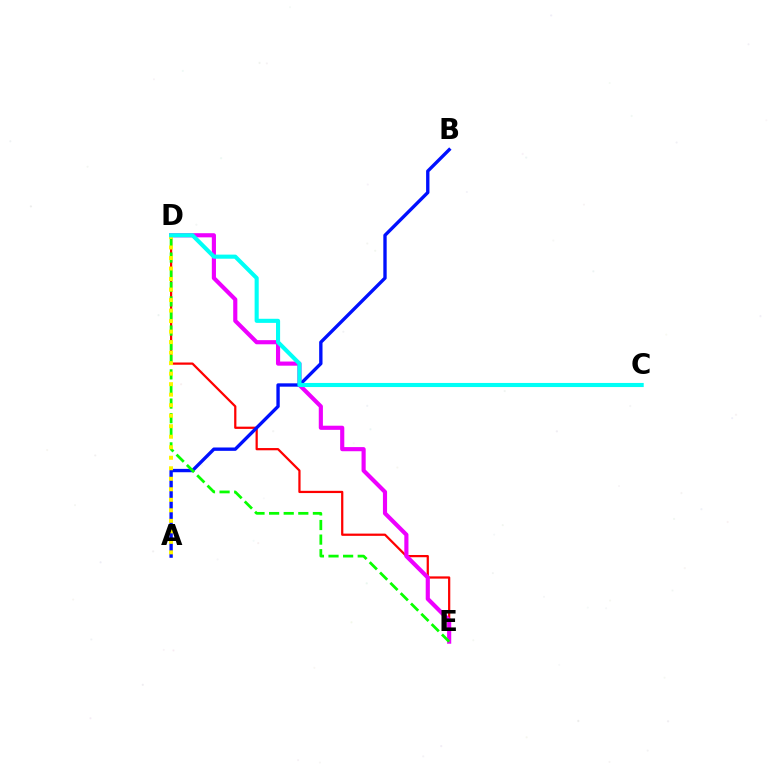{('D', 'E'): [{'color': '#ff0000', 'line_style': 'solid', 'thickness': 1.61}, {'color': '#ee00ff', 'line_style': 'solid', 'thickness': 2.98}, {'color': '#08ff00', 'line_style': 'dashed', 'thickness': 1.98}], ('A', 'B'): [{'color': '#0010ff', 'line_style': 'solid', 'thickness': 2.42}], ('A', 'D'): [{'color': '#fcf500', 'line_style': 'dotted', 'thickness': 2.86}], ('C', 'D'): [{'color': '#00fff6', 'line_style': 'solid', 'thickness': 2.95}]}